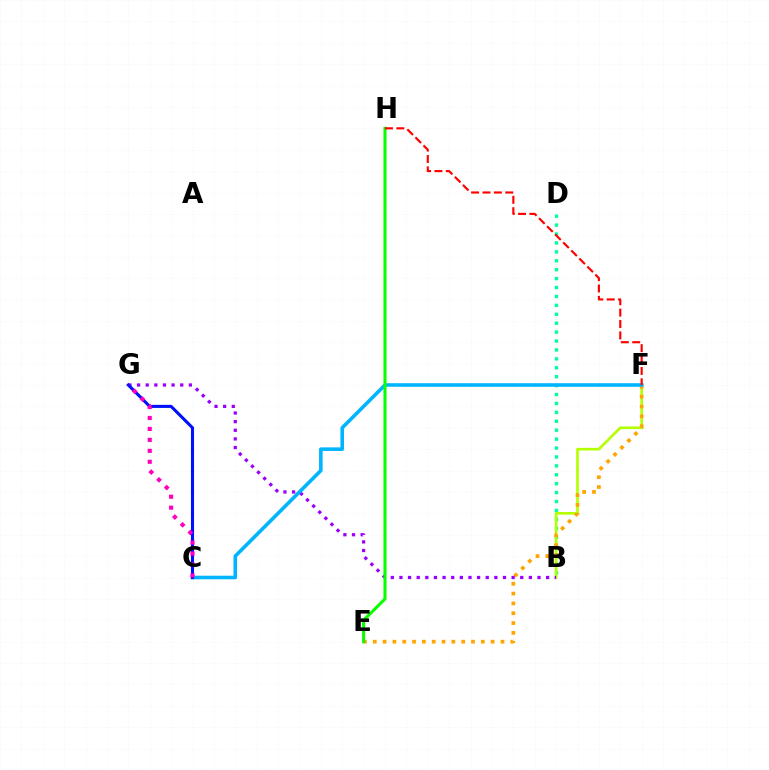{('B', 'D'): [{'color': '#00ff9d', 'line_style': 'dotted', 'thickness': 2.42}], ('B', 'F'): [{'color': '#b3ff00', 'line_style': 'solid', 'thickness': 1.9}], ('E', 'F'): [{'color': '#ffa500', 'line_style': 'dotted', 'thickness': 2.67}], ('B', 'G'): [{'color': '#9b00ff', 'line_style': 'dotted', 'thickness': 2.34}], ('C', 'F'): [{'color': '#00b5ff', 'line_style': 'solid', 'thickness': 2.59}], ('C', 'G'): [{'color': '#0010ff', 'line_style': 'solid', 'thickness': 2.21}, {'color': '#ff00bd', 'line_style': 'dotted', 'thickness': 2.97}], ('E', 'H'): [{'color': '#08ff00', 'line_style': 'solid', 'thickness': 2.22}], ('F', 'H'): [{'color': '#ff0000', 'line_style': 'dashed', 'thickness': 1.55}]}